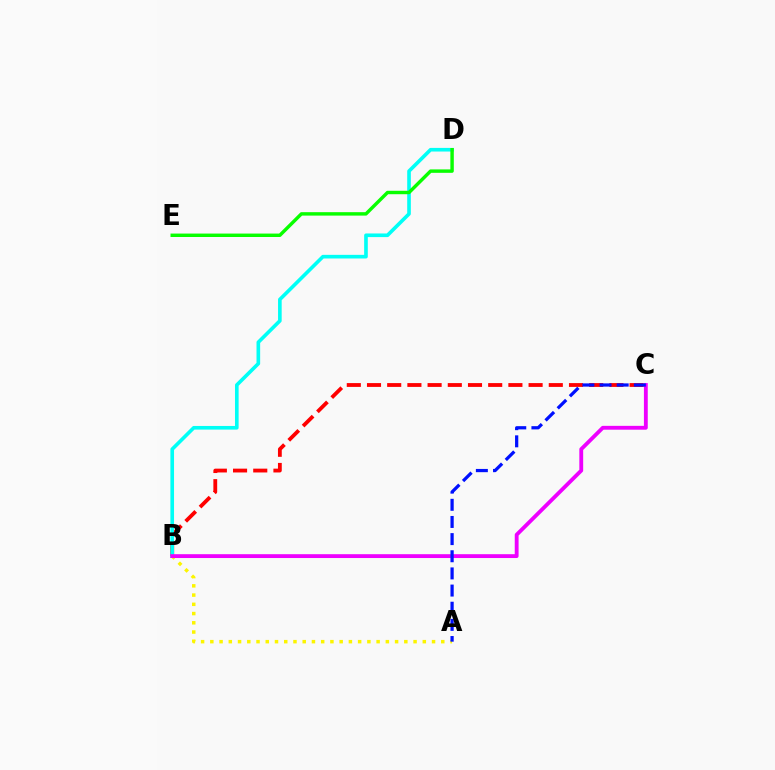{('A', 'B'): [{'color': '#fcf500', 'line_style': 'dotted', 'thickness': 2.51}], ('B', 'C'): [{'color': '#ff0000', 'line_style': 'dashed', 'thickness': 2.74}, {'color': '#ee00ff', 'line_style': 'solid', 'thickness': 2.77}], ('B', 'D'): [{'color': '#00fff6', 'line_style': 'solid', 'thickness': 2.62}], ('A', 'C'): [{'color': '#0010ff', 'line_style': 'dashed', 'thickness': 2.33}], ('D', 'E'): [{'color': '#08ff00', 'line_style': 'solid', 'thickness': 2.47}]}